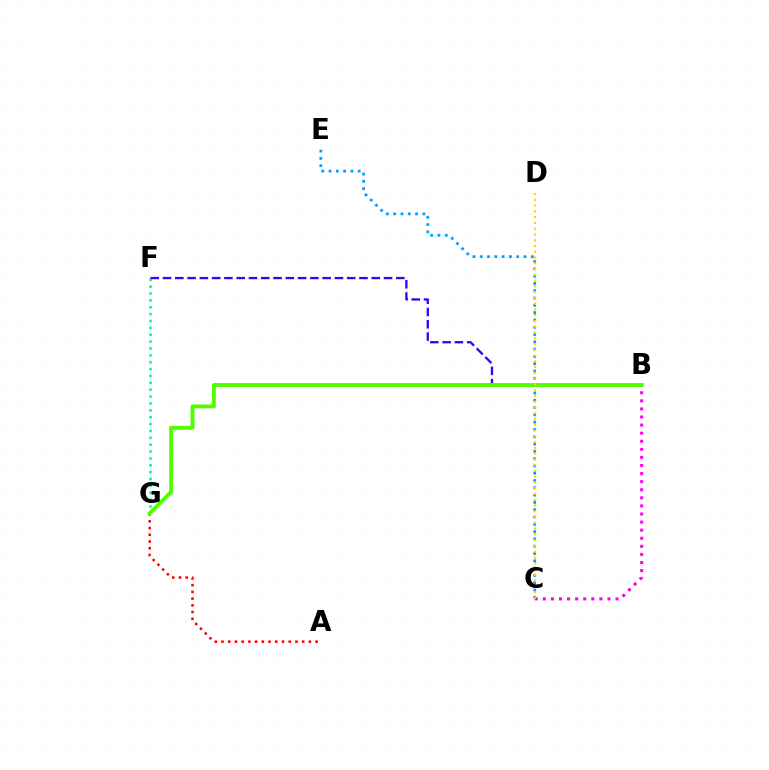{('A', 'G'): [{'color': '#ff0000', 'line_style': 'dotted', 'thickness': 1.83}], ('B', 'C'): [{'color': '#ff00ed', 'line_style': 'dotted', 'thickness': 2.2}], ('F', 'G'): [{'color': '#00ff86', 'line_style': 'dotted', 'thickness': 1.87}], ('C', 'E'): [{'color': '#009eff', 'line_style': 'dotted', 'thickness': 1.98}], ('B', 'F'): [{'color': '#3700ff', 'line_style': 'dashed', 'thickness': 1.67}], ('B', 'G'): [{'color': '#4fff00', 'line_style': 'solid', 'thickness': 2.79}], ('C', 'D'): [{'color': '#ffd500', 'line_style': 'dotted', 'thickness': 1.57}]}